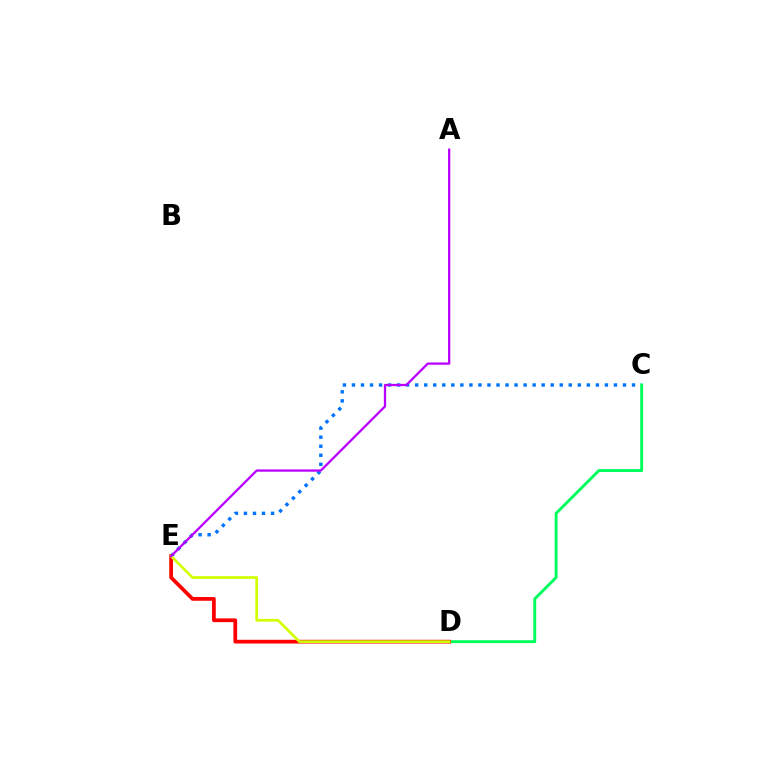{('C', 'E'): [{'color': '#0074ff', 'line_style': 'dotted', 'thickness': 2.45}], ('C', 'D'): [{'color': '#00ff5c', 'line_style': 'solid', 'thickness': 2.11}], ('D', 'E'): [{'color': '#ff0000', 'line_style': 'solid', 'thickness': 2.69}, {'color': '#d1ff00', 'line_style': 'solid', 'thickness': 1.95}], ('A', 'E'): [{'color': '#b900ff', 'line_style': 'solid', 'thickness': 1.65}]}